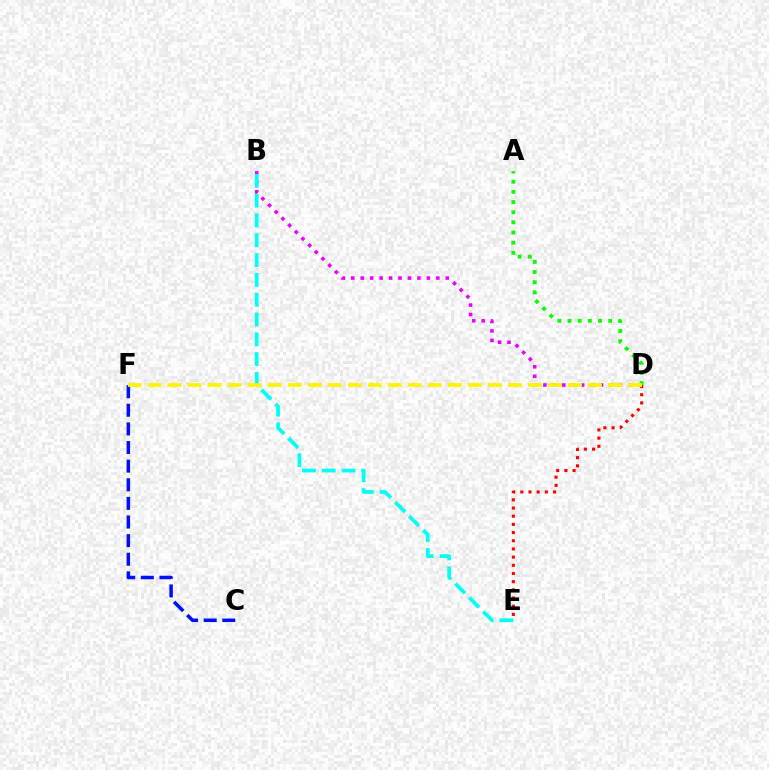{('D', 'E'): [{'color': '#ff0000', 'line_style': 'dotted', 'thickness': 2.22}], ('B', 'D'): [{'color': '#ee00ff', 'line_style': 'dotted', 'thickness': 2.57}], ('A', 'D'): [{'color': '#08ff00', 'line_style': 'dotted', 'thickness': 2.76}], ('C', 'F'): [{'color': '#0010ff', 'line_style': 'dashed', 'thickness': 2.53}], ('B', 'E'): [{'color': '#00fff6', 'line_style': 'dashed', 'thickness': 2.69}], ('D', 'F'): [{'color': '#fcf500', 'line_style': 'dashed', 'thickness': 2.72}]}